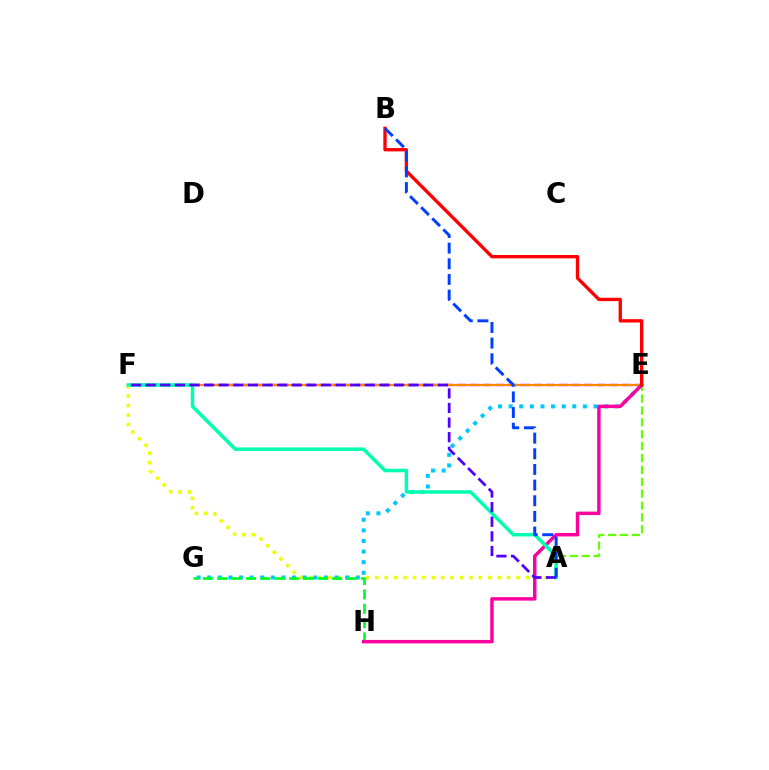{('E', 'F'): [{'color': '#d600ff', 'line_style': 'dashed', 'thickness': 1.72}, {'color': '#ff8800', 'line_style': 'solid', 'thickness': 1.55}], ('A', 'F'): [{'color': '#eeff00', 'line_style': 'dotted', 'thickness': 2.56}, {'color': '#00ffaf', 'line_style': 'solid', 'thickness': 2.52}, {'color': '#4f00ff', 'line_style': 'dashed', 'thickness': 1.99}], ('A', 'E'): [{'color': '#66ff00', 'line_style': 'dashed', 'thickness': 1.61}], ('E', 'G'): [{'color': '#00c7ff', 'line_style': 'dotted', 'thickness': 2.88}], ('G', 'H'): [{'color': '#00ff27', 'line_style': 'dashed', 'thickness': 1.95}], ('E', 'H'): [{'color': '#ff00a0', 'line_style': 'solid', 'thickness': 2.49}], ('B', 'E'): [{'color': '#ff0000', 'line_style': 'solid', 'thickness': 2.41}], ('A', 'B'): [{'color': '#003fff', 'line_style': 'dashed', 'thickness': 2.13}]}